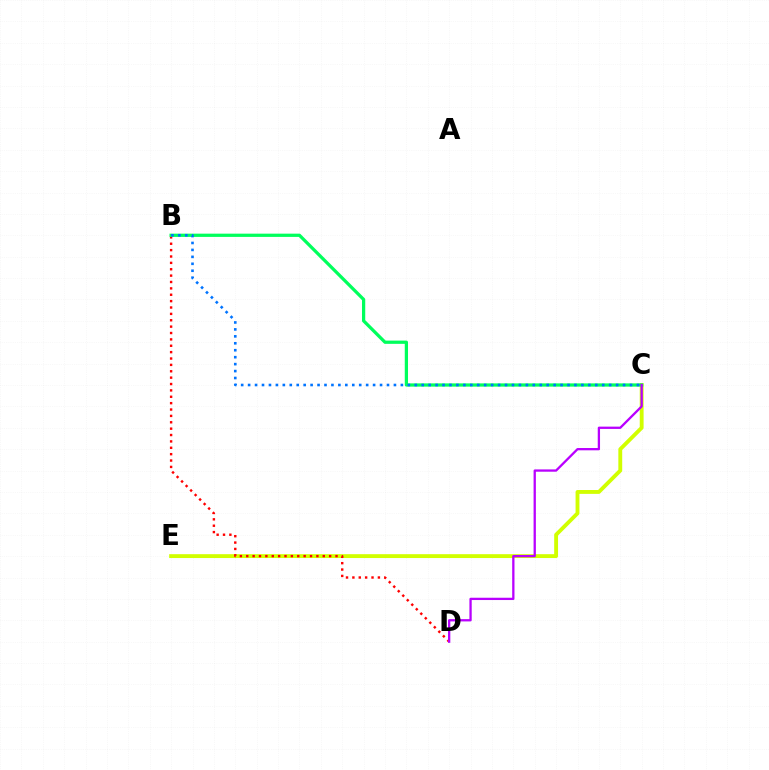{('C', 'E'): [{'color': '#d1ff00', 'line_style': 'solid', 'thickness': 2.78}], ('B', 'D'): [{'color': '#ff0000', 'line_style': 'dotted', 'thickness': 1.73}], ('B', 'C'): [{'color': '#00ff5c', 'line_style': 'solid', 'thickness': 2.34}, {'color': '#0074ff', 'line_style': 'dotted', 'thickness': 1.89}], ('C', 'D'): [{'color': '#b900ff', 'line_style': 'solid', 'thickness': 1.65}]}